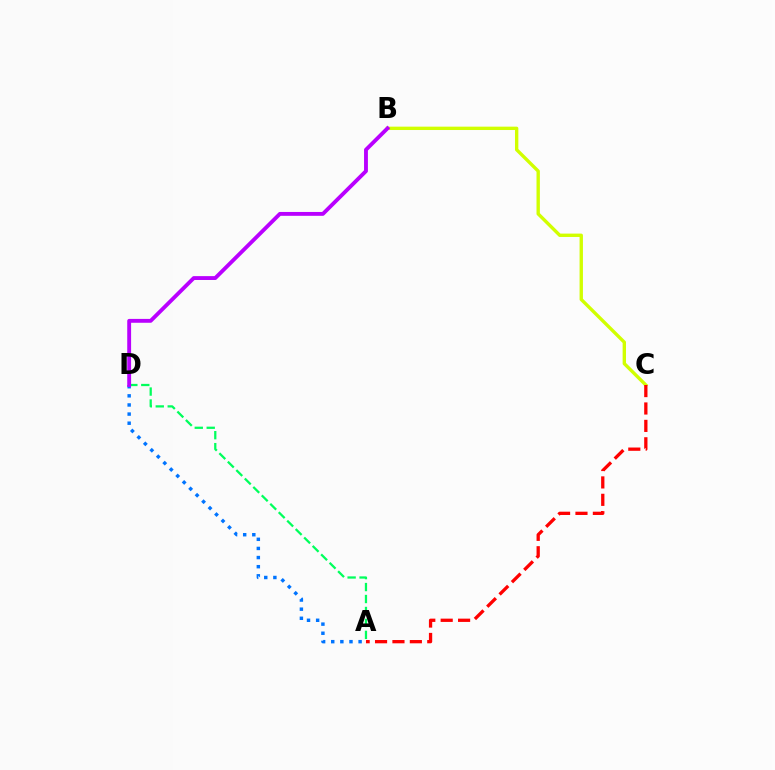{('A', 'D'): [{'color': '#00ff5c', 'line_style': 'dashed', 'thickness': 1.62}, {'color': '#0074ff', 'line_style': 'dotted', 'thickness': 2.48}], ('B', 'C'): [{'color': '#d1ff00', 'line_style': 'solid', 'thickness': 2.42}], ('B', 'D'): [{'color': '#b900ff', 'line_style': 'solid', 'thickness': 2.78}], ('A', 'C'): [{'color': '#ff0000', 'line_style': 'dashed', 'thickness': 2.36}]}